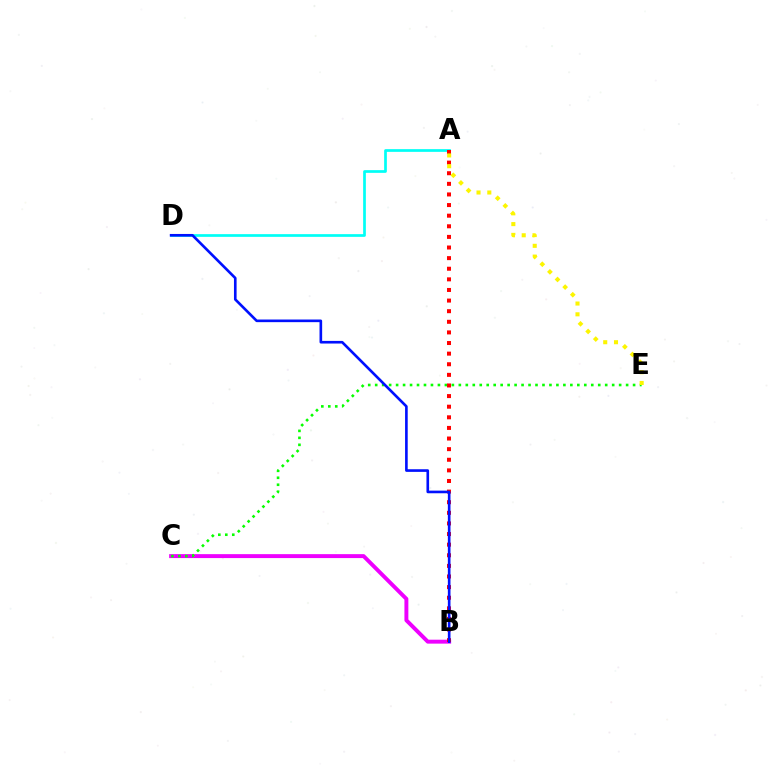{('B', 'C'): [{'color': '#ee00ff', 'line_style': 'solid', 'thickness': 2.83}], ('C', 'E'): [{'color': '#08ff00', 'line_style': 'dotted', 'thickness': 1.89}], ('A', 'D'): [{'color': '#00fff6', 'line_style': 'solid', 'thickness': 1.95}], ('A', 'B'): [{'color': '#ff0000', 'line_style': 'dotted', 'thickness': 2.88}], ('B', 'D'): [{'color': '#0010ff', 'line_style': 'solid', 'thickness': 1.9}], ('A', 'E'): [{'color': '#fcf500', 'line_style': 'dotted', 'thickness': 2.93}]}